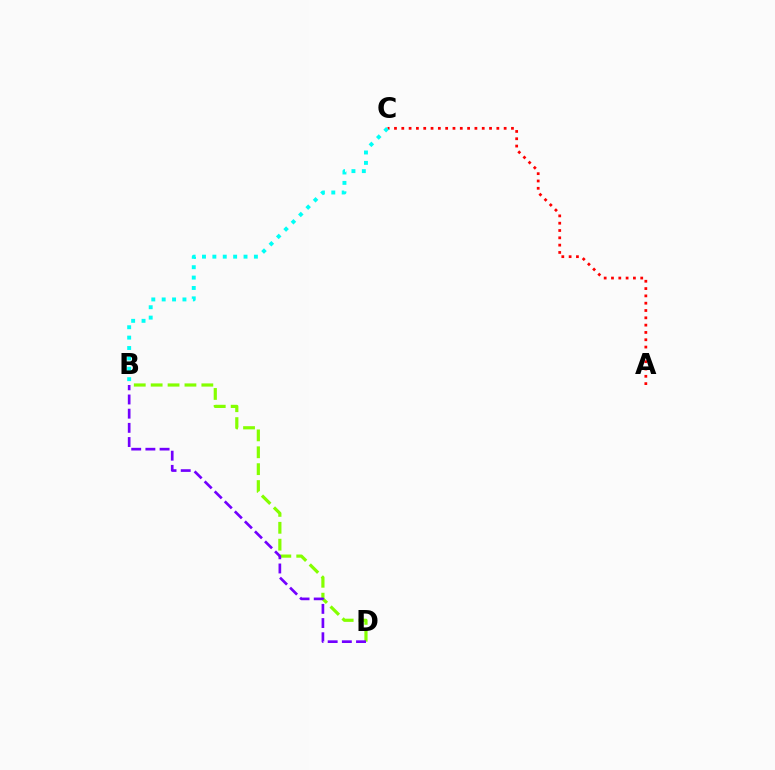{('A', 'C'): [{'color': '#ff0000', 'line_style': 'dotted', 'thickness': 1.99}], ('B', 'C'): [{'color': '#00fff6', 'line_style': 'dotted', 'thickness': 2.82}], ('B', 'D'): [{'color': '#84ff00', 'line_style': 'dashed', 'thickness': 2.3}, {'color': '#7200ff', 'line_style': 'dashed', 'thickness': 1.93}]}